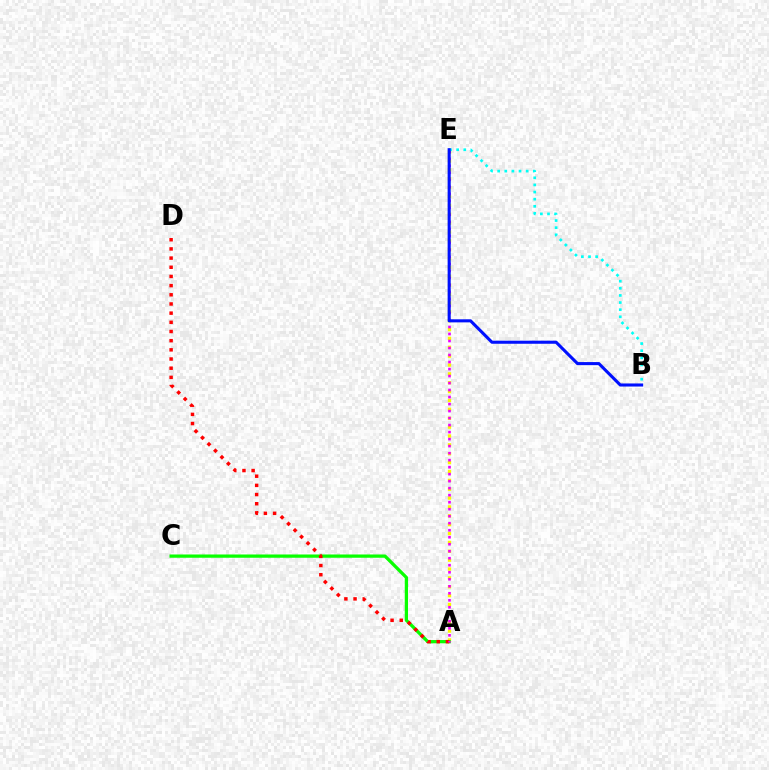{('A', 'E'): [{'color': '#fcf500', 'line_style': 'dotted', 'thickness': 2.41}, {'color': '#ee00ff', 'line_style': 'dotted', 'thickness': 1.9}], ('A', 'C'): [{'color': '#08ff00', 'line_style': 'solid', 'thickness': 2.35}], ('A', 'D'): [{'color': '#ff0000', 'line_style': 'dotted', 'thickness': 2.49}], ('B', 'E'): [{'color': '#00fff6', 'line_style': 'dotted', 'thickness': 1.94}, {'color': '#0010ff', 'line_style': 'solid', 'thickness': 2.22}]}